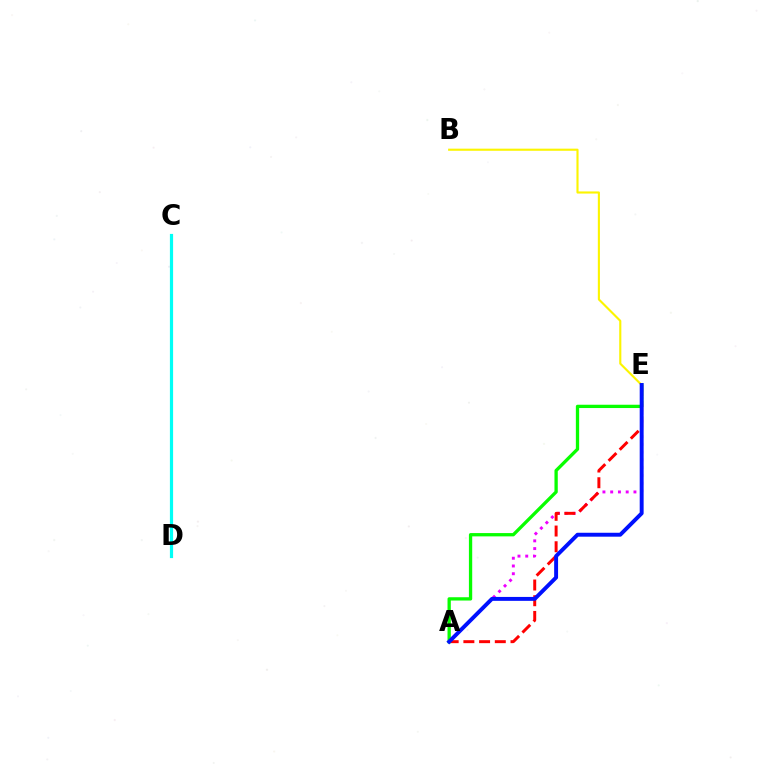{('C', 'D'): [{'color': '#00fff6', 'line_style': 'solid', 'thickness': 2.3}], ('A', 'E'): [{'color': '#ee00ff', 'line_style': 'dotted', 'thickness': 2.11}, {'color': '#ff0000', 'line_style': 'dashed', 'thickness': 2.13}, {'color': '#08ff00', 'line_style': 'solid', 'thickness': 2.38}, {'color': '#0010ff', 'line_style': 'solid', 'thickness': 2.82}], ('B', 'E'): [{'color': '#fcf500', 'line_style': 'solid', 'thickness': 1.53}]}